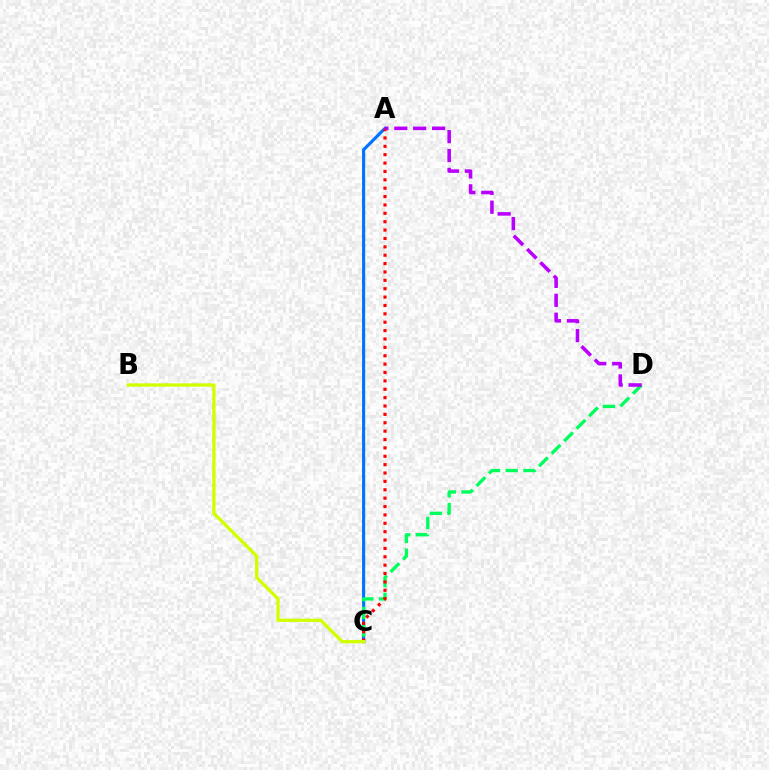{('A', 'C'): [{'color': '#0074ff', 'line_style': 'solid', 'thickness': 2.26}, {'color': '#ff0000', 'line_style': 'dotted', 'thickness': 2.28}], ('C', 'D'): [{'color': '#00ff5c', 'line_style': 'dashed', 'thickness': 2.4}], ('A', 'D'): [{'color': '#b900ff', 'line_style': 'dashed', 'thickness': 2.57}], ('B', 'C'): [{'color': '#d1ff00', 'line_style': 'solid', 'thickness': 2.38}]}